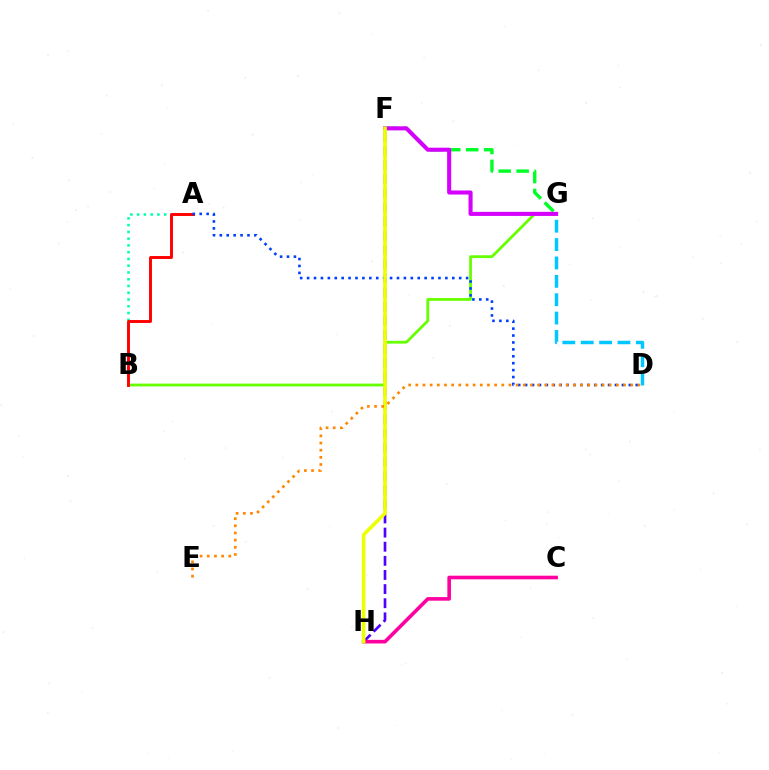{('F', 'H'): [{'color': '#4f00ff', 'line_style': 'dashed', 'thickness': 1.92}, {'color': '#eeff00', 'line_style': 'solid', 'thickness': 2.59}], ('C', 'H'): [{'color': '#ff00a0', 'line_style': 'solid', 'thickness': 2.6}], ('B', 'G'): [{'color': '#66ff00', 'line_style': 'solid', 'thickness': 2.01}], ('A', 'B'): [{'color': '#00ffaf', 'line_style': 'dotted', 'thickness': 1.84}, {'color': '#ff0000', 'line_style': 'solid', 'thickness': 2.1}], ('F', 'G'): [{'color': '#00ff27', 'line_style': 'dashed', 'thickness': 2.44}, {'color': '#d600ff', 'line_style': 'solid', 'thickness': 2.93}], ('A', 'D'): [{'color': '#003fff', 'line_style': 'dotted', 'thickness': 1.88}], ('D', 'E'): [{'color': '#ff8800', 'line_style': 'dotted', 'thickness': 1.95}], ('D', 'G'): [{'color': '#00c7ff', 'line_style': 'dashed', 'thickness': 2.5}]}